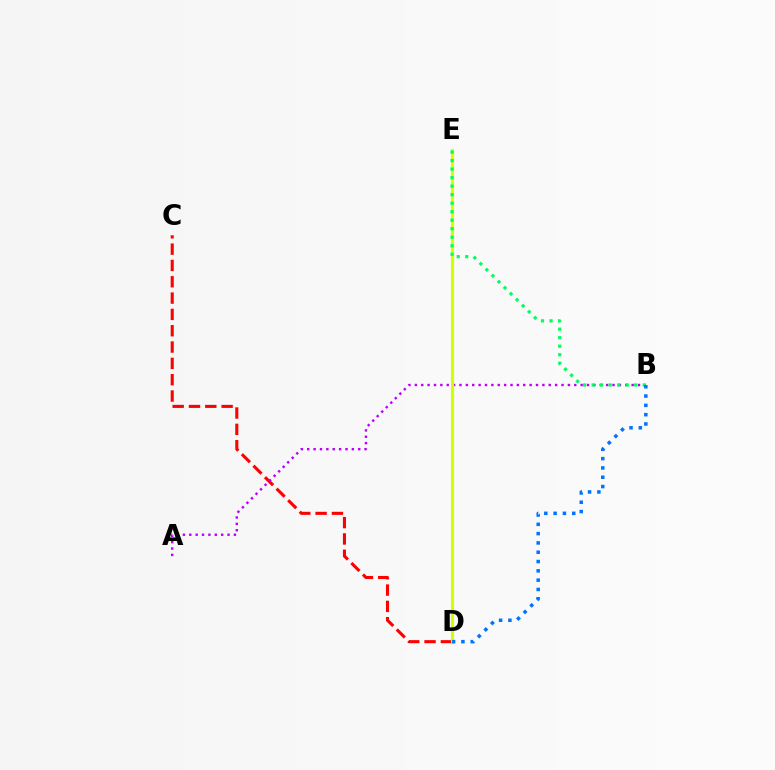{('C', 'D'): [{'color': '#ff0000', 'line_style': 'dashed', 'thickness': 2.22}], ('A', 'B'): [{'color': '#b900ff', 'line_style': 'dotted', 'thickness': 1.73}], ('D', 'E'): [{'color': '#d1ff00', 'line_style': 'solid', 'thickness': 2.27}], ('B', 'E'): [{'color': '#00ff5c', 'line_style': 'dotted', 'thickness': 2.31}], ('B', 'D'): [{'color': '#0074ff', 'line_style': 'dotted', 'thickness': 2.53}]}